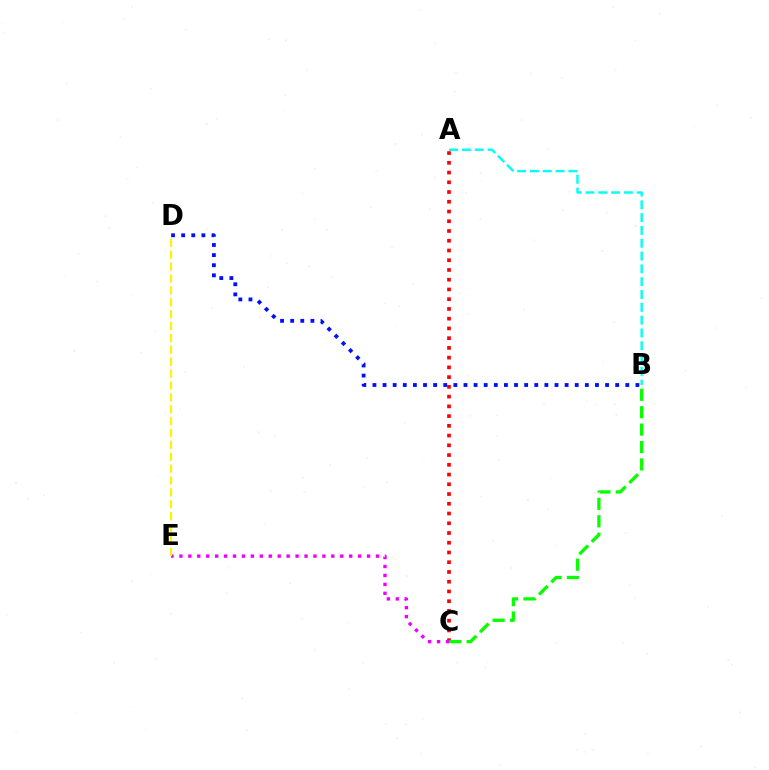{('A', 'C'): [{'color': '#ff0000', 'line_style': 'dotted', 'thickness': 2.65}], ('B', 'C'): [{'color': '#08ff00', 'line_style': 'dashed', 'thickness': 2.37}], ('C', 'E'): [{'color': '#ee00ff', 'line_style': 'dotted', 'thickness': 2.43}], ('A', 'B'): [{'color': '#00fff6', 'line_style': 'dashed', 'thickness': 1.74}], ('B', 'D'): [{'color': '#0010ff', 'line_style': 'dotted', 'thickness': 2.75}], ('D', 'E'): [{'color': '#fcf500', 'line_style': 'dashed', 'thickness': 1.61}]}